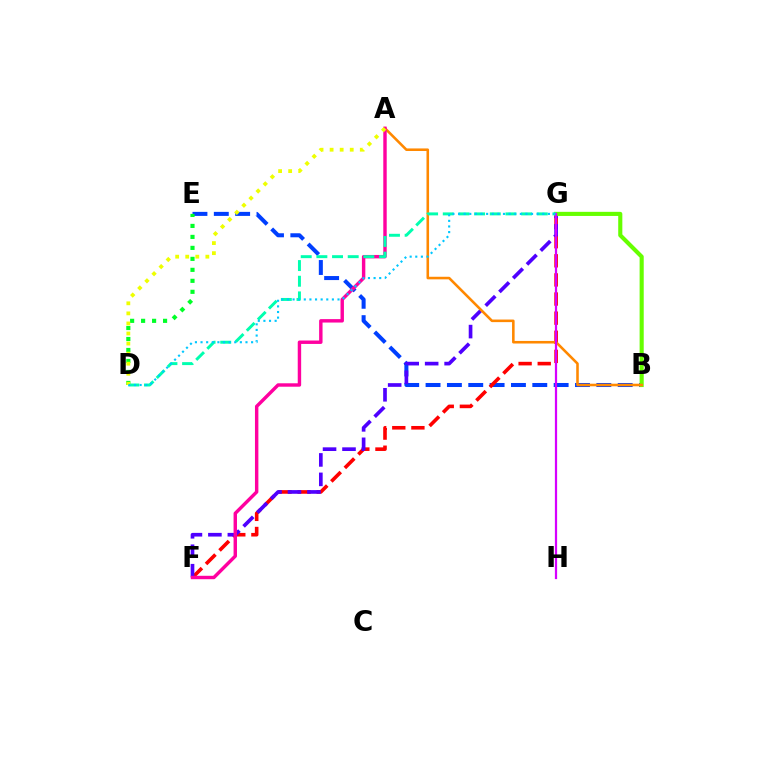{('B', 'E'): [{'color': '#003fff', 'line_style': 'dashed', 'thickness': 2.9}], ('D', 'E'): [{'color': '#00ff27', 'line_style': 'dotted', 'thickness': 2.98}], ('F', 'G'): [{'color': '#ff0000', 'line_style': 'dashed', 'thickness': 2.6}, {'color': '#4f00ff', 'line_style': 'dashed', 'thickness': 2.64}], ('B', 'G'): [{'color': '#66ff00', 'line_style': 'solid', 'thickness': 2.96}], ('A', 'B'): [{'color': '#ff8800', 'line_style': 'solid', 'thickness': 1.85}], ('A', 'F'): [{'color': '#ff00a0', 'line_style': 'solid', 'thickness': 2.46}], ('D', 'G'): [{'color': '#00ffaf', 'line_style': 'dashed', 'thickness': 2.13}, {'color': '#00c7ff', 'line_style': 'dotted', 'thickness': 1.53}], ('G', 'H'): [{'color': '#d600ff', 'line_style': 'solid', 'thickness': 1.61}], ('A', 'D'): [{'color': '#eeff00', 'line_style': 'dotted', 'thickness': 2.73}]}